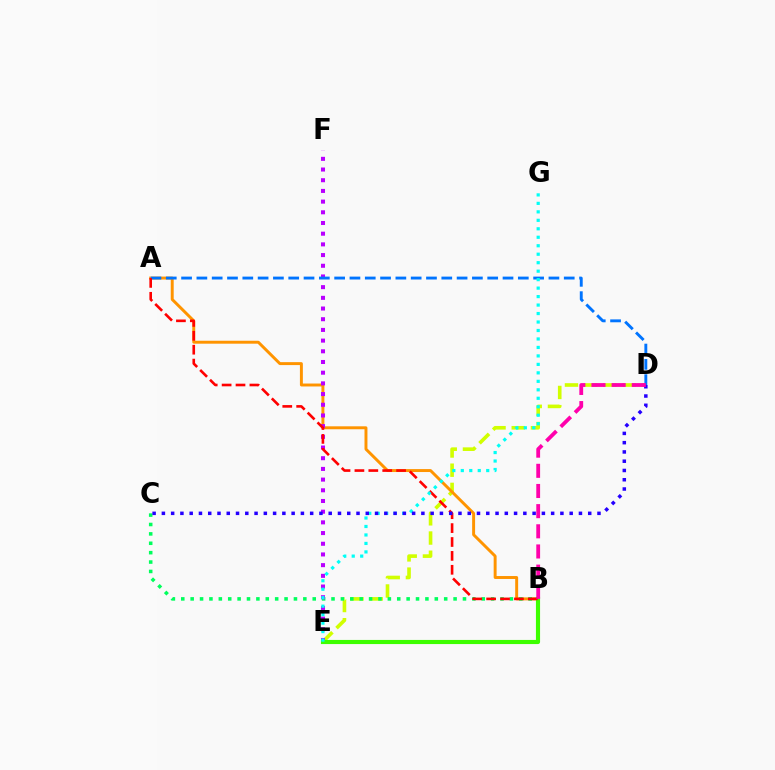{('D', 'E'): [{'color': '#d1ff00', 'line_style': 'dashed', 'thickness': 2.61}], ('A', 'B'): [{'color': '#ff9400', 'line_style': 'solid', 'thickness': 2.12}, {'color': '#ff0000', 'line_style': 'dashed', 'thickness': 1.89}], ('B', 'C'): [{'color': '#00ff5c', 'line_style': 'dotted', 'thickness': 2.55}], ('E', 'F'): [{'color': '#b900ff', 'line_style': 'dotted', 'thickness': 2.9}], ('B', 'E'): [{'color': '#3dff00', 'line_style': 'solid', 'thickness': 2.98}], ('A', 'D'): [{'color': '#0074ff', 'line_style': 'dashed', 'thickness': 2.08}], ('E', 'G'): [{'color': '#00fff6', 'line_style': 'dotted', 'thickness': 2.3}], ('C', 'D'): [{'color': '#2500ff', 'line_style': 'dotted', 'thickness': 2.52}], ('B', 'D'): [{'color': '#ff00ac', 'line_style': 'dashed', 'thickness': 2.74}]}